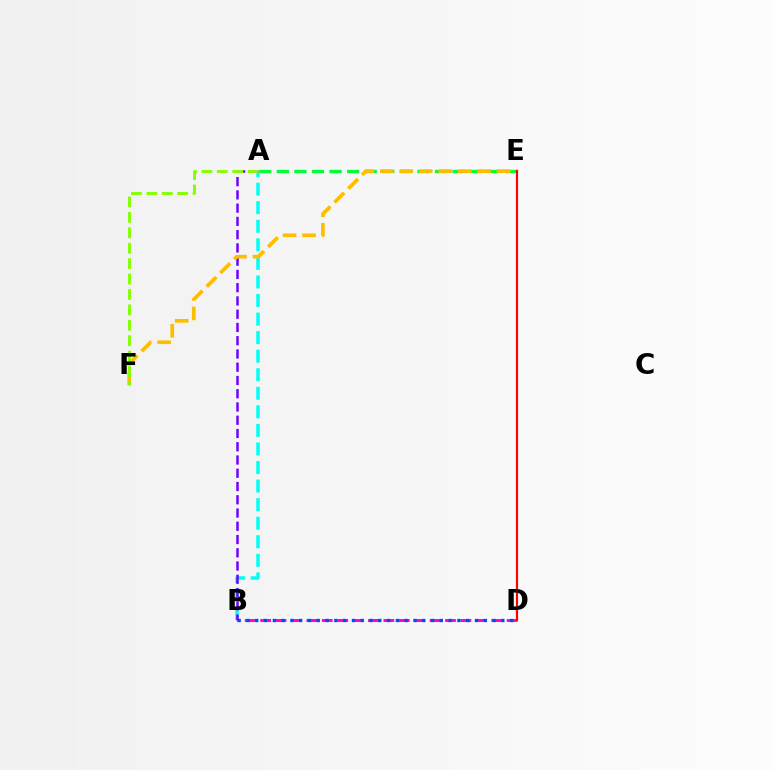{('B', 'D'): [{'color': '#ff00cf', 'line_style': 'dashed', 'thickness': 2.09}, {'color': '#004bff', 'line_style': 'dotted', 'thickness': 2.39}], ('A', 'E'): [{'color': '#00ff39', 'line_style': 'dashed', 'thickness': 2.39}], ('A', 'B'): [{'color': '#00fff6', 'line_style': 'dashed', 'thickness': 2.52}, {'color': '#7200ff', 'line_style': 'dashed', 'thickness': 1.8}], ('E', 'F'): [{'color': '#ffbd00', 'line_style': 'dashed', 'thickness': 2.64}], ('A', 'F'): [{'color': '#84ff00', 'line_style': 'dashed', 'thickness': 2.09}], ('D', 'E'): [{'color': '#ff0000', 'line_style': 'solid', 'thickness': 1.56}]}